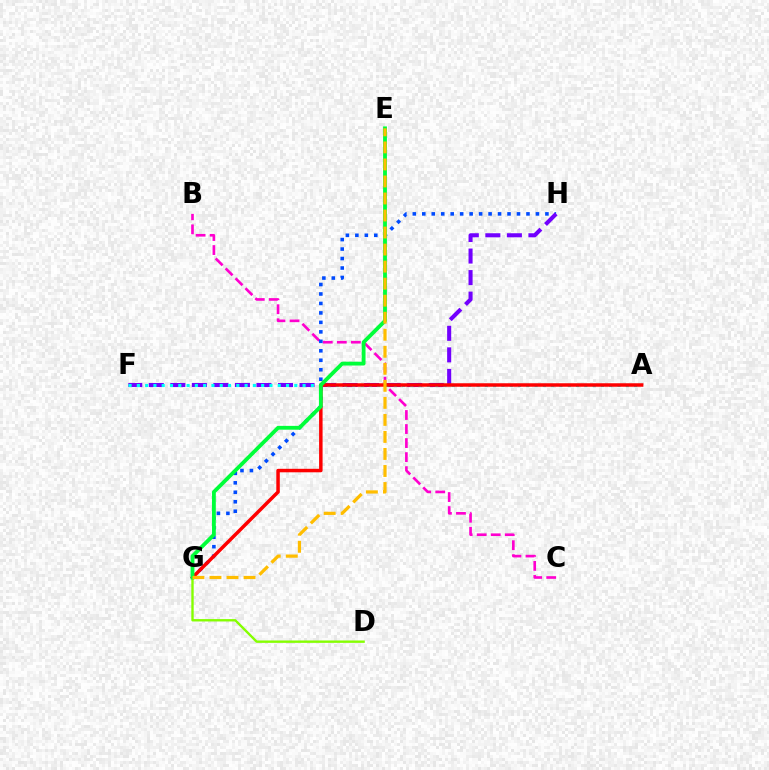{('B', 'C'): [{'color': '#ff00cf', 'line_style': 'dashed', 'thickness': 1.91}], ('G', 'H'): [{'color': '#004bff', 'line_style': 'dotted', 'thickness': 2.57}], ('F', 'H'): [{'color': '#7200ff', 'line_style': 'dashed', 'thickness': 2.93}], ('A', 'F'): [{'color': '#00fff6', 'line_style': 'dotted', 'thickness': 2.25}], ('A', 'G'): [{'color': '#ff0000', 'line_style': 'solid', 'thickness': 2.51}], ('D', 'G'): [{'color': '#84ff00', 'line_style': 'solid', 'thickness': 1.71}], ('E', 'G'): [{'color': '#00ff39', 'line_style': 'solid', 'thickness': 2.75}, {'color': '#ffbd00', 'line_style': 'dashed', 'thickness': 2.31}]}